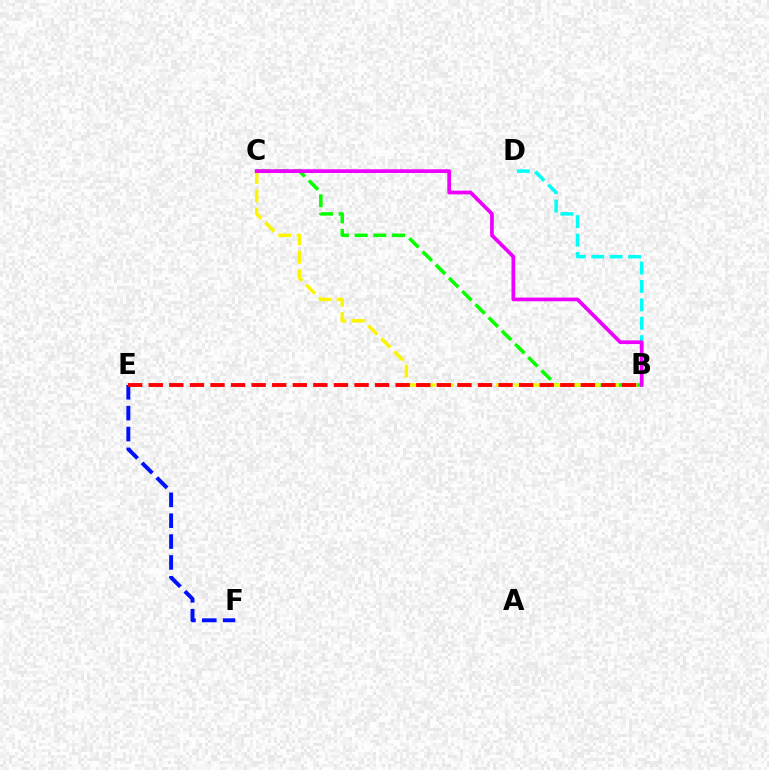{('B', 'C'): [{'color': '#08ff00', 'line_style': 'dashed', 'thickness': 2.54}, {'color': '#fcf500', 'line_style': 'dashed', 'thickness': 2.49}, {'color': '#ee00ff', 'line_style': 'solid', 'thickness': 2.67}], ('B', 'D'): [{'color': '#00fff6', 'line_style': 'dashed', 'thickness': 2.5}], ('E', 'F'): [{'color': '#0010ff', 'line_style': 'dashed', 'thickness': 2.84}], ('B', 'E'): [{'color': '#ff0000', 'line_style': 'dashed', 'thickness': 2.8}]}